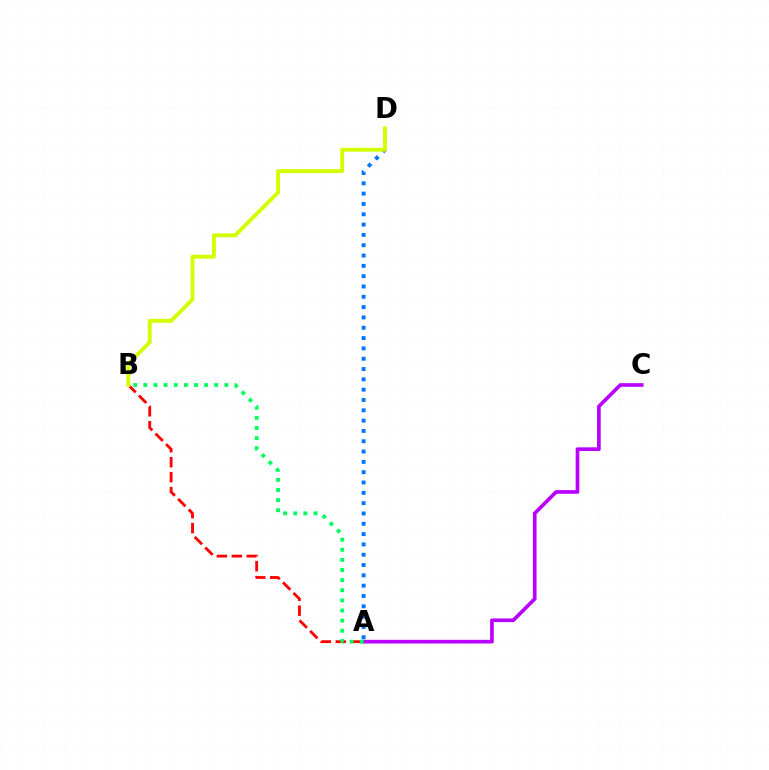{('A', 'D'): [{'color': '#0074ff', 'line_style': 'dotted', 'thickness': 2.8}], ('A', 'B'): [{'color': '#ff0000', 'line_style': 'dashed', 'thickness': 2.03}, {'color': '#00ff5c', 'line_style': 'dotted', 'thickness': 2.75}], ('A', 'C'): [{'color': '#b900ff', 'line_style': 'solid', 'thickness': 2.64}], ('B', 'D'): [{'color': '#d1ff00', 'line_style': 'solid', 'thickness': 2.8}]}